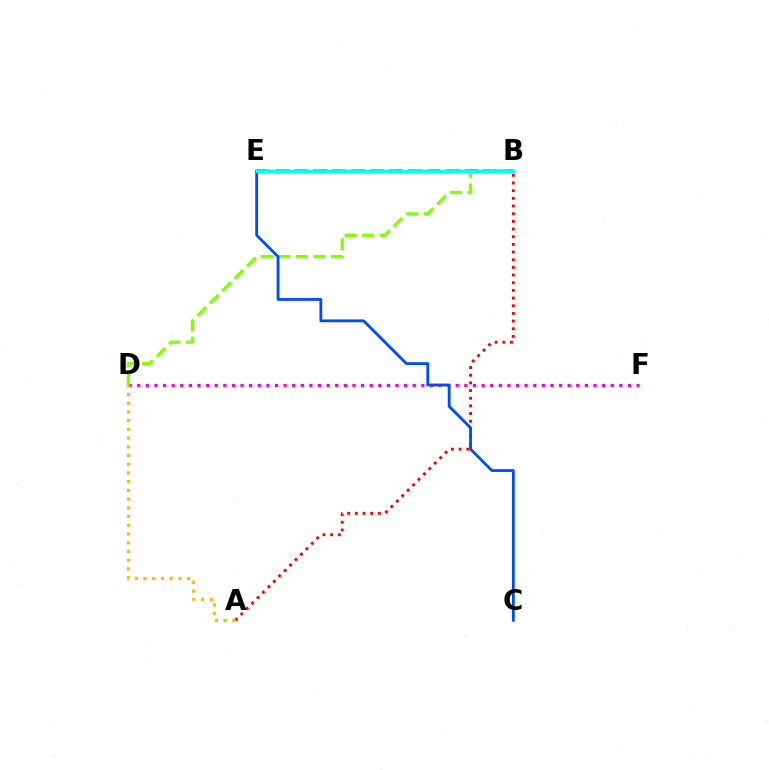{('A', 'B'): [{'color': '#ff0000', 'line_style': 'dotted', 'thickness': 2.08}], ('D', 'F'): [{'color': '#ff00cf', 'line_style': 'dotted', 'thickness': 2.34}], ('B', 'E'): [{'color': '#00ff39', 'line_style': 'dashed', 'thickness': 2.57}, {'color': '#7200ff', 'line_style': 'dashed', 'thickness': 1.7}, {'color': '#00fff6', 'line_style': 'solid', 'thickness': 2.2}], ('B', 'D'): [{'color': '#84ff00', 'line_style': 'dashed', 'thickness': 2.38}], ('C', 'E'): [{'color': '#004bff', 'line_style': 'solid', 'thickness': 2.02}], ('A', 'D'): [{'color': '#ffbd00', 'line_style': 'dotted', 'thickness': 2.37}]}